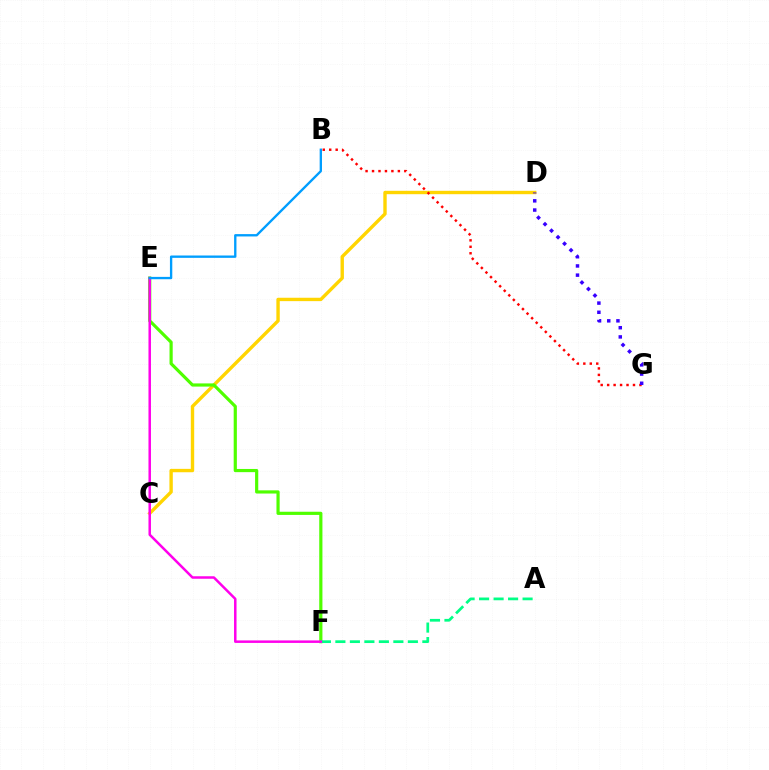{('C', 'D'): [{'color': '#ffd500', 'line_style': 'solid', 'thickness': 2.43}], ('B', 'G'): [{'color': '#ff0000', 'line_style': 'dotted', 'thickness': 1.75}], ('E', 'F'): [{'color': '#4fff00', 'line_style': 'solid', 'thickness': 2.29}, {'color': '#ff00ed', 'line_style': 'solid', 'thickness': 1.8}], ('A', 'F'): [{'color': '#00ff86', 'line_style': 'dashed', 'thickness': 1.97}], ('D', 'G'): [{'color': '#3700ff', 'line_style': 'dotted', 'thickness': 2.5}], ('B', 'E'): [{'color': '#009eff', 'line_style': 'solid', 'thickness': 1.69}]}